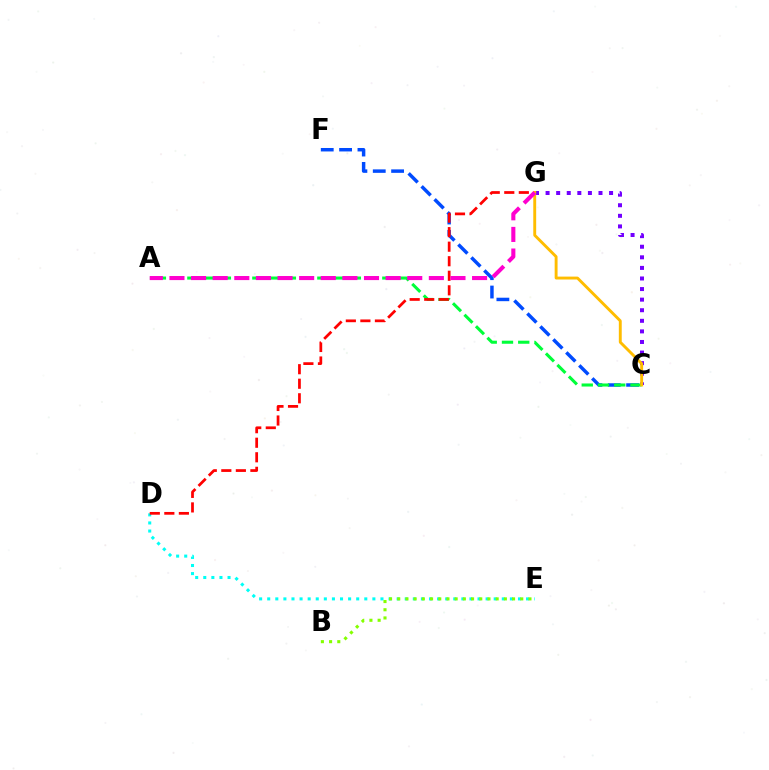{('C', 'F'): [{'color': '#004bff', 'line_style': 'dashed', 'thickness': 2.49}], ('C', 'G'): [{'color': '#7200ff', 'line_style': 'dotted', 'thickness': 2.88}, {'color': '#ffbd00', 'line_style': 'solid', 'thickness': 2.09}], ('D', 'E'): [{'color': '#00fff6', 'line_style': 'dotted', 'thickness': 2.2}], ('A', 'C'): [{'color': '#00ff39', 'line_style': 'dashed', 'thickness': 2.21}], ('B', 'E'): [{'color': '#84ff00', 'line_style': 'dotted', 'thickness': 2.23}], ('D', 'G'): [{'color': '#ff0000', 'line_style': 'dashed', 'thickness': 1.98}], ('A', 'G'): [{'color': '#ff00cf', 'line_style': 'dashed', 'thickness': 2.94}]}